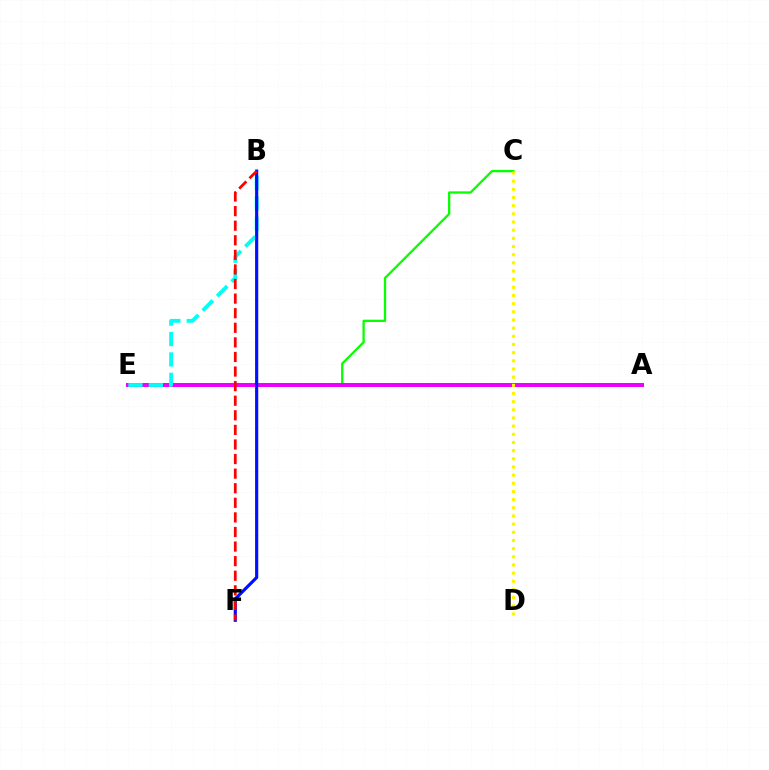{('C', 'E'): [{'color': '#08ff00', 'line_style': 'solid', 'thickness': 1.65}], ('A', 'E'): [{'color': '#ee00ff', 'line_style': 'solid', 'thickness': 2.89}], ('C', 'D'): [{'color': '#fcf500', 'line_style': 'dotted', 'thickness': 2.22}], ('B', 'E'): [{'color': '#00fff6', 'line_style': 'dashed', 'thickness': 2.77}], ('B', 'F'): [{'color': '#0010ff', 'line_style': 'solid', 'thickness': 2.28}, {'color': '#ff0000', 'line_style': 'dashed', 'thickness': 1.98}]}